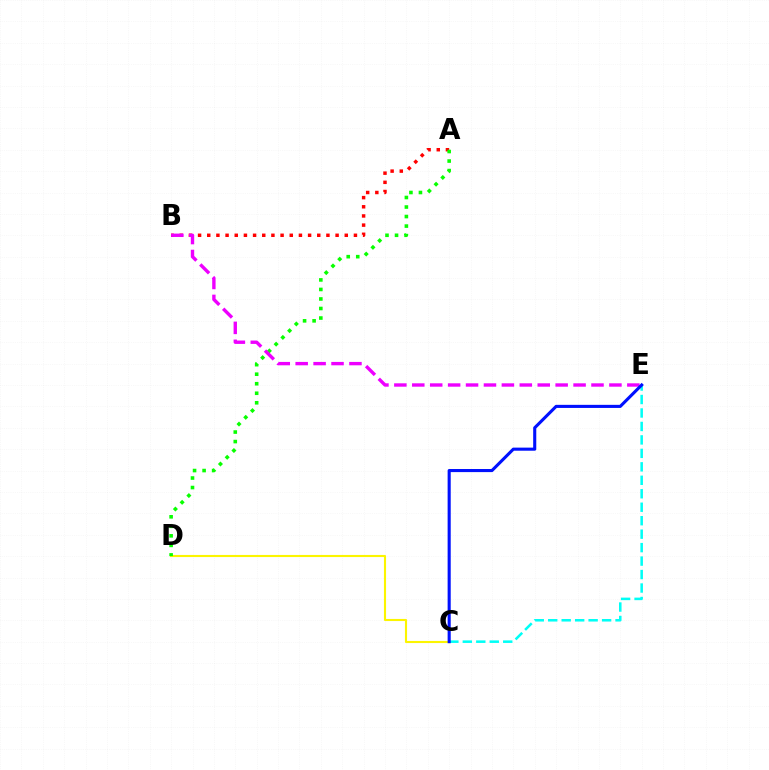{('C', 'E'): [{'color': '#00fff6', 'line_style': 'dashed', 'thickness': 1.83}, {'color': '#0010ff', 'line_style': 'solid', 'thickness': 2.23}], ('C', 'D'): [{'color': '#fcf500', 'line_style': 'solid', 'thickness': 1.52}], ('A', 'B'): [{'color': '#ff0000', 'line_style': 'dotted', 'thickness': 2.49}], ('A', 'D'): [{'color': '#08ff00', 'line_style': 'dotted', 'thickness': 2.59}], ('B', 'E'): [{'color': '#ee00ff', 'line_style': 'dashed', 'thickness': 2.43}]}